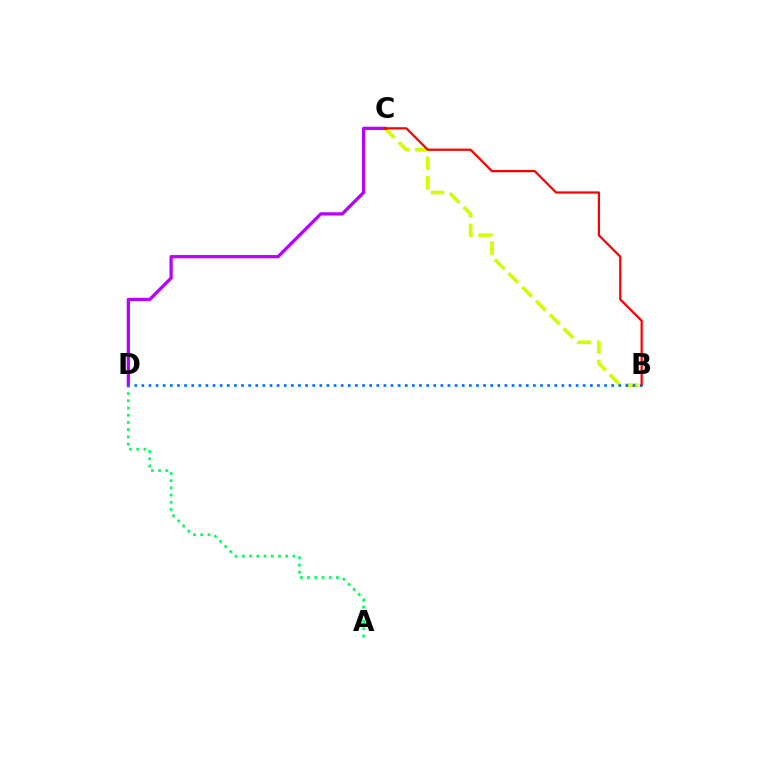{('B', 'C'): [{'color': '#d1ff00', 'line_style': 'dashed', 'thickness': 2.65}, {'color': '#ff0000', 'line_style': 'solid', 'thickness': 1.62}], ('A', 'D'): [{'color': '#00ff5c', 'line_style': 'dotted', 'thickness': 1.96}], ('C', 'D'): [{'color': '#b900ff', 'line_style': 'solid', 'thickness': 2.34}], ('B', 'D'): [{'color': '#0074ff', 'line_style': 'dotted', 'thickness': 1.93}]}